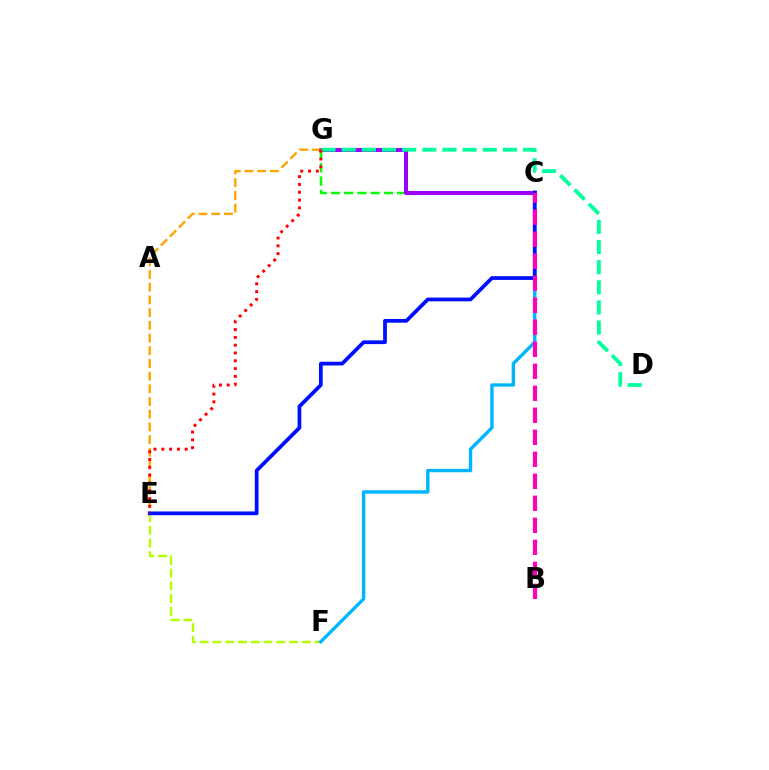{('E', 'F'): [{'color': '#b3ff00', 'line_style': 'dashed', 'thickness': 1.73}], ('C', 'F'): [{'color': '#00b5ff', 'line_style': 'solid', 'thickness': 2.42}], ('C', 'G'): [{'color': '#08ff00', 'line_style': 'dashed', 'thickness': 1.8}, {'color': '#9b00ff', 'line_style': 'solid', 'thickness': 2.89}], ('D', 'G'): [{'color': '#00ff9d', 'line_style': 'dashed', 'thickness': 2.74}], ('E', 'G'): [{'color': '#ffa500', 'line_style': 'dashed', 'thickness': 1.72}, {'color': '#ff0000', 'line_style': 'dotted', 'thickness': 2.12}], ('C', 'E'): [{'color': '#0010ff', 'line_style': 'solid', 'thickness': 2.7}], ('B', 'C'): [{'color': '#ff00bd', 'line_style': 'dashed', 'thickness': 2.99}]}